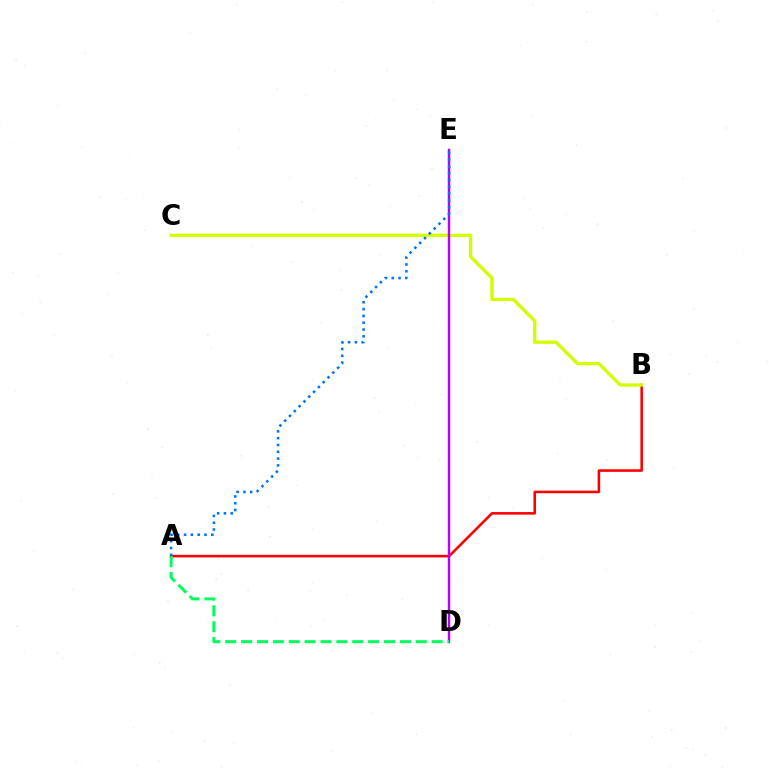{('A', 'B'): [{'color': '#ff0000', 'line_style': 'solid', 'thickness': 1.85}], ('B', 'C'): [{'color': '#d1ff00', 'line_style': 'solid', 'thickness': 2.38}], ('D', 'E'): [{'color': '#b900ff', 'line_style': 'solid', 'thickness': 1.76}], ('A', 'E'): [{'color': '#0074ff', 'line_style': 'dotted', 'thickness': 1.85}], ('A', 'D'): [{'color': '#00ff5c', 'line_style': 'dashed', 'thickness': 2.16}]}